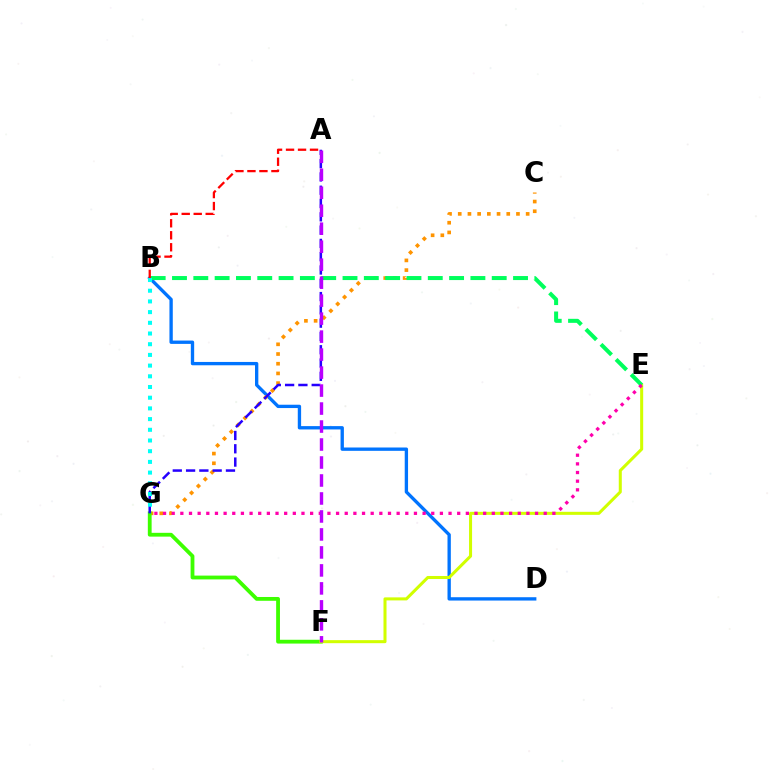{('B', 'D'): [{'color': '#0074ff', 'line_style': 'solid', 'thickness': 2.4}], ('C', 'G'): [{'color': '#ff9400', 'line_style': 'dotted', 'thickness': 2.64}], ('F', 'G'): [{'color': '#3dff00', 'line_style': 'solid', 'thickness': 2.74}], ('E', 'F'): [{'color': '#d1ff00', 'line_style': 'solid', 'thickness': 2.19}], ('A', 'G'): [{'color': '#2500ff', 'line_style': 'dashed', 'thickness': 1.81}], ('B', 'E'): [{'color': '#00ff5c', 'line_style': 'dashed', 'thickness': 2.9}], ('B', 'G'): [{'color': '#00fff6', 'line_style': 'dotted', 'thickness': 2.91}], ('E', 'G'): [{'color': '#ff00ac', 'line_style': 'dotted', 'thickness': 2.35}], ('A', 'B'): [{'color': '#ff0000', 'line_style': 'dashed', 'thickness': 1.63}], ('A', 'F'): [{'color': '#b900ff', 'line_style': 'dashed', 'thickness': 2.44}]}